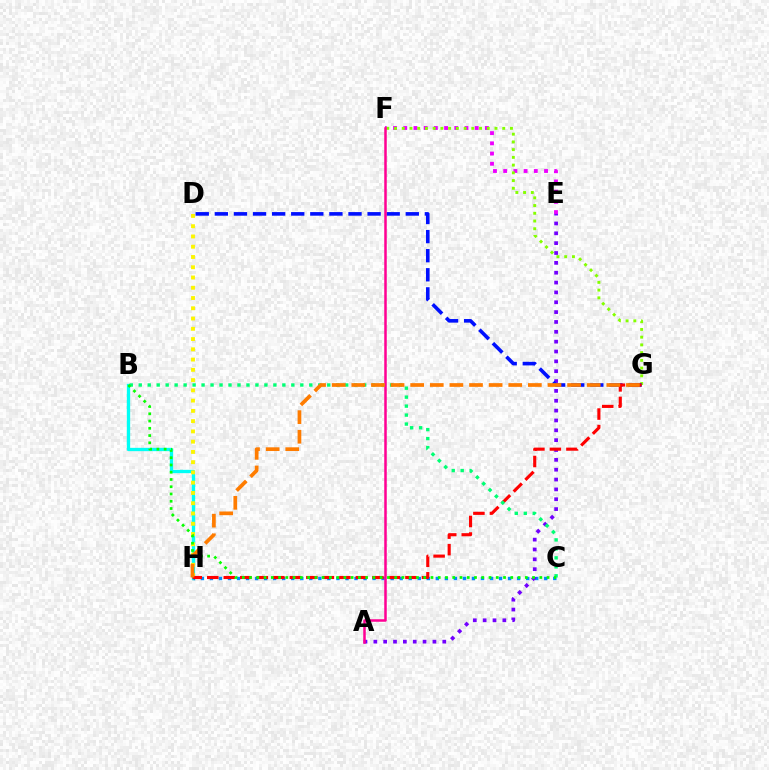{('B', 'H'): [{'color': '#00fff6', 'line_style': 'solid', 'thickness': 2.38}], ('E', 'F'): [{'color': '#ee00ff', 'line_style': 'dotted', 'thickness': 2.77}], ('C', 'H'): [{'color': '#008cff', 'line_style': 'dotted', 'thickness': 2.46}], ('F', 'G'): [{'color': '#84ff00', 'line_style': 'dotted', 'thickness': 2.1}], ('D', 'H'): [{'color': '#fcf500', 'line_style': 'dotted', 'thickness': 2.79}], ('A', 'E'): [{'color': '#7200ff', 'line_style': 'dotted', 'thickness': 2.68}], ('D', 'G'): [{'color': '#0010ff', 'line_style': 'dashed', 'thickness': 2.59}], ('A', 'F'): [{'color': '#ff0094', 'line_style': 'solid', 'thickness': 1.81}], ('G', 'H'): [{'color': '#ff0000', 'line_style': 'dashed', 'thickness': 2.24}, {'color': '#ff7c00', 'line_style': 'dashed', 'thickness': 2.66}], ('B', 'C'): [{'color': '#00ff74', 'line_style': 'dotted', 'thickness': 2.44}, {'color': '#08ff00', 'line_style': 'dotted', 'thickness': 1.97}]}